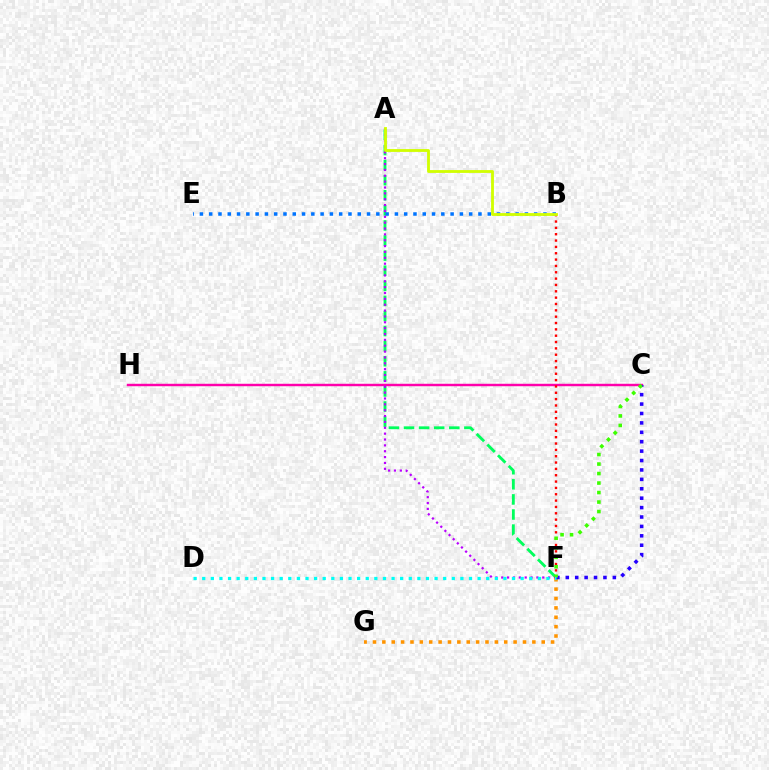{('C', 'H'): [{'color': '#ff00ac', 'line_style': 'solid', 'thickness': 1.76}], ('A', 'F'): [{'color': '#00ff5c', 'line_style': 'dashed', 'thickness': 2.05}, {'color': '#b900ff', 'line_style': 'dotted', 'thickness': 1.59}], ('F', 'G'): [{'color': '#ff9400', 'line_style': 'dotted', 'thickness': 2.55}], ('C', 'F'): [{'color': '#2500ff', 'line_style': 'dotted', 'thickness': 2.56}, {'color': '#3dff00', 'line_style': 'dotted', 'thickness': 2.58}], ('B', 'F'): [{'color': '#ff0000', 'line_style': 'dotted', 'thickness': 1.72}], ('B', 'E'): [{'color': '#0074ff', 'line_style': 'dotted', 'thickness': 2.52}], ('D', 'F'): [{'color': '#00fff6', 'line_style': 'dotted', 'thickness': 2.34}], ('A', 'B'): [{'color': '#d1ff00', 'line_style': 'solid', 'thickness': 2.03}]}